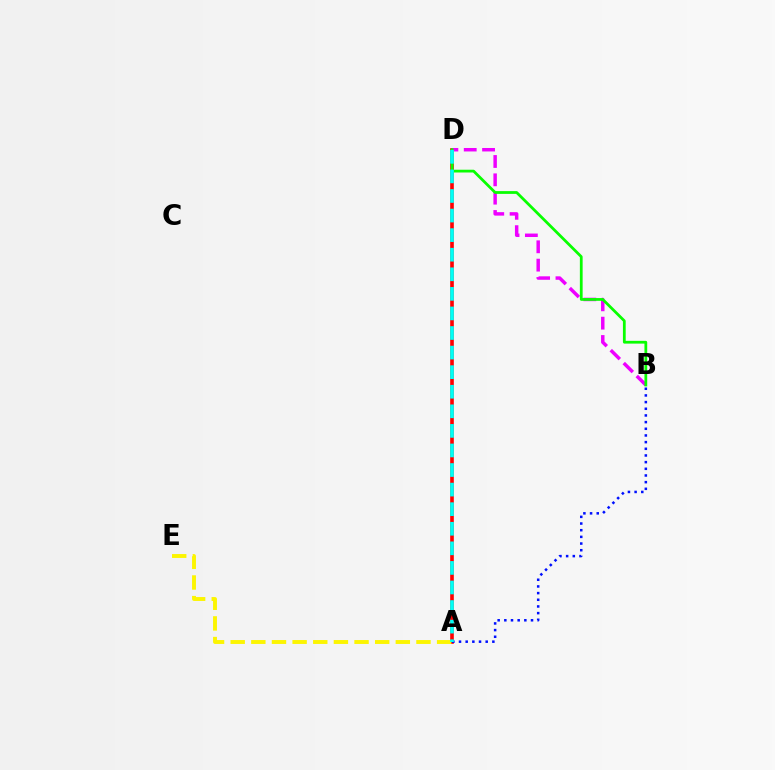{('A', 'D'): [{'color': '#ff0000', 'line_style': 'solid', 'thickness': 2.61}, {'color': '#00fff6', 'line_style': 'dashed', 'thickness': 2.66}], ('B', 'D'): [{'color': '#ee00ff', 'line_style': 'dashed', 'thickness': 2.49}, {'color': '#08ff00', 'line_style': 'solid', 'thickness': 1.99}], ('A', 'B'): [{'color': '#0010ff', 'line_style': 'dotted', 'thickness': 1.81}], ('A', 'E'): [{'color': '#fcf500', 'line_style': 'dashed', 'thickness': 2.8}]}